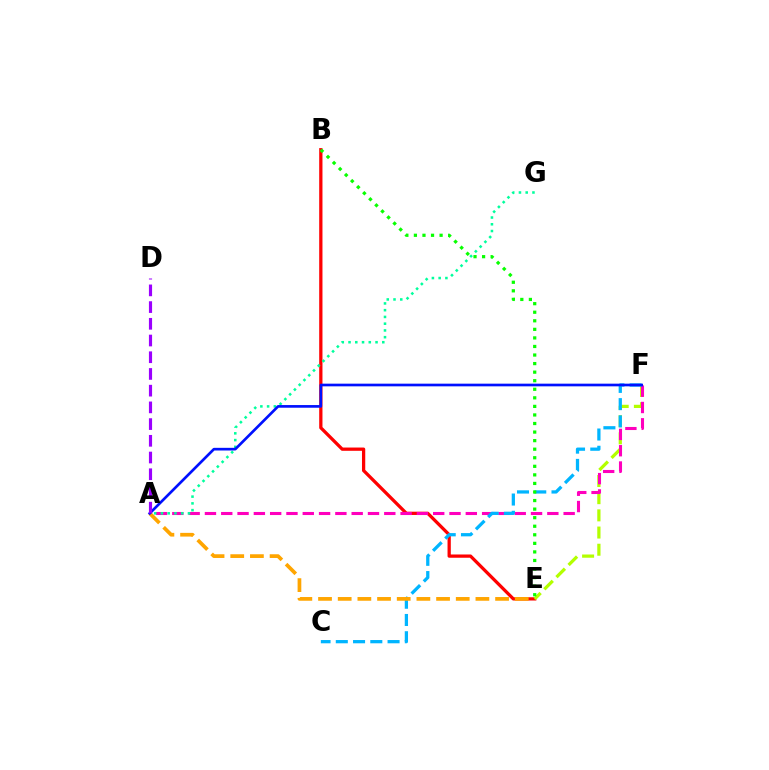{('B', 'E'): [{'color': '#ff0000', 'line_style': 'solid', 'thickness': 2.35}, {'color': '#08ff00', 'line_style': 'dotted', 'thickness': 2.33}], ('E', 'F'): [{'color': '#b3ff00', 'line_style': 'dashed', 'thickness': 2.33}], ('A', 'F'): [{'color': '#ff00bd', 'line_style': 'dashed', 'thickness': 2.21}, {'color': '#0010ff', 'line_style': 'solid', 'thickness': 1.92}], ('C', 'F'): [{'color': '#00b5ff', 'line_style': 'dashed', 'thickness': 2.34}], ('A', 'G'): [{'color': '#00ff9d', 'line_style': 'dotted', 'thickness': 1.83}], ('A', 'E'): [{'color': '#ffa500', 'line_style': 'dashed', 'thickness': 2.67}], ('A', 'D'): [{'color': '#9b00ff', 'line_style': 'dashed', 'thickness': 2.27}]}